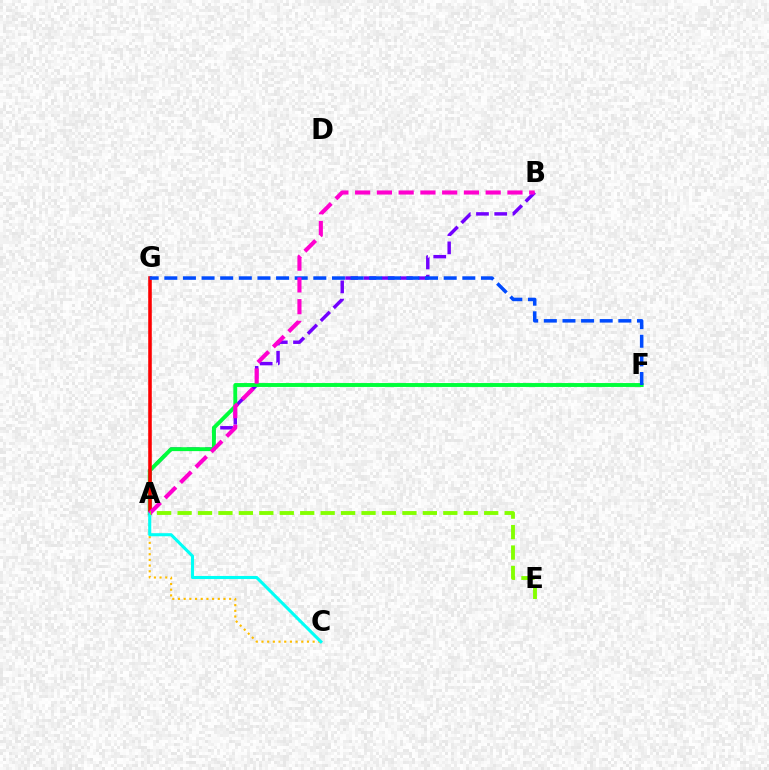{('A', 'B'): [{'color': '#7200ff', 'line_style': 'dashed', 'thickness': 2.48}, {'color': '#ff00cf', 'line_style': 'dashed', 'thickness': 2.96}], ('A', 'C'): [{'color': '#ffbd00', 'line_style': 'dotted', 'thickness': 1.55}, {'color': '#00fff6', 'line_style': 'solid', 'thickness': 2.22}], ('A', 'F'): [{'color': '#00ff39', 'line_style': 'solid', 'thickness': 2.81}], ('A', 'G'): [{'color': '#ff0000', 'line_style': 'solid', 'thickness': 2.57}], ('F', 'G'): [{'color': '#004bff', 'line_style': 'dashed', 'thickness': 2.53}], ('A', 'E'): [{'color': '#84ff00', 'line_style': 'dashed', 'thickness': 2.78}]}